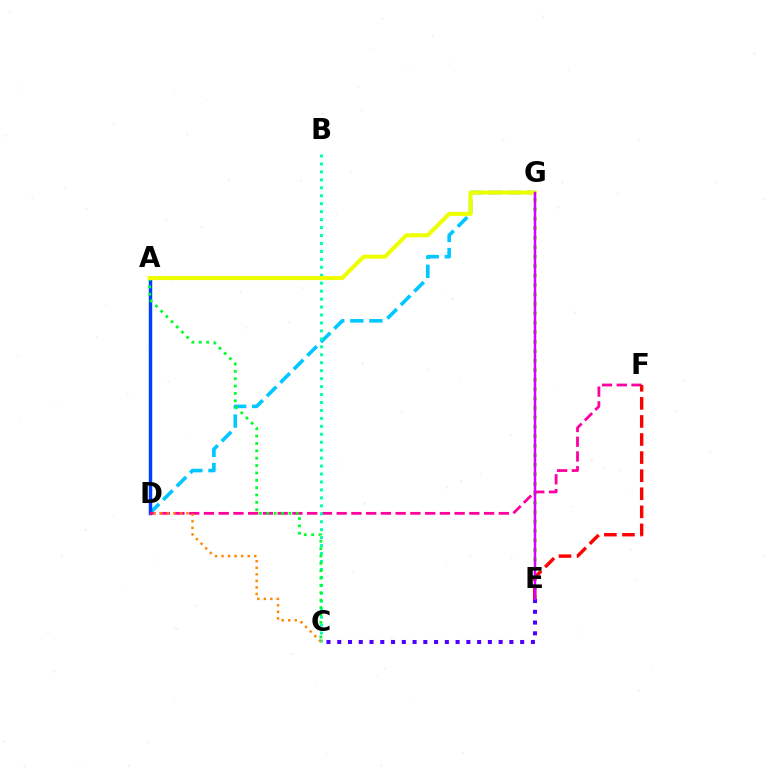{('D', 'G'): [{'color': '#00c7ff', 'line_style': 'dashed', 'thickness': 2.59}], ('A', 'D'): [{'color': '#003fff', 'line_style': 'solid', 'thickness': 2.49}], ('E', 'G'): [{'color': '#66ff00', 'line_style': 'dotted', 'thickness': 2.57}, {'color': '#d600ff', 'line_style': 'solid', 'thickness': 1.8}], ('C', 'E'): [{'color': '#4f00ff', 'line_style': 'dotted', 'thickness': 2.92}], ('D', 'F'): [{'color': '#ff00a0', 'line_style': 'dashed', 'thickness': 2.0}], ('B', 'C'): [{'color': '#00ffaf', 'line_style': 'dotted', 'thickness': 2.16}], ('C', 'D'): [{'color': '#ff8800', 'line_style': 'dotted', 'thickness': 1.78}], ('A', 'C'): [{'color': '#00ff27', 'line_style': 'dotted', 'thickness': 2.0}], ('A', 'G'): [{'color': '#eeff00', 'line_style': 'solid', 'thickness': 2.92}], ('E', 'F'): [{'color': '#ff0000', 'line_style': 'dashed', 'thickness': 2.46}]}